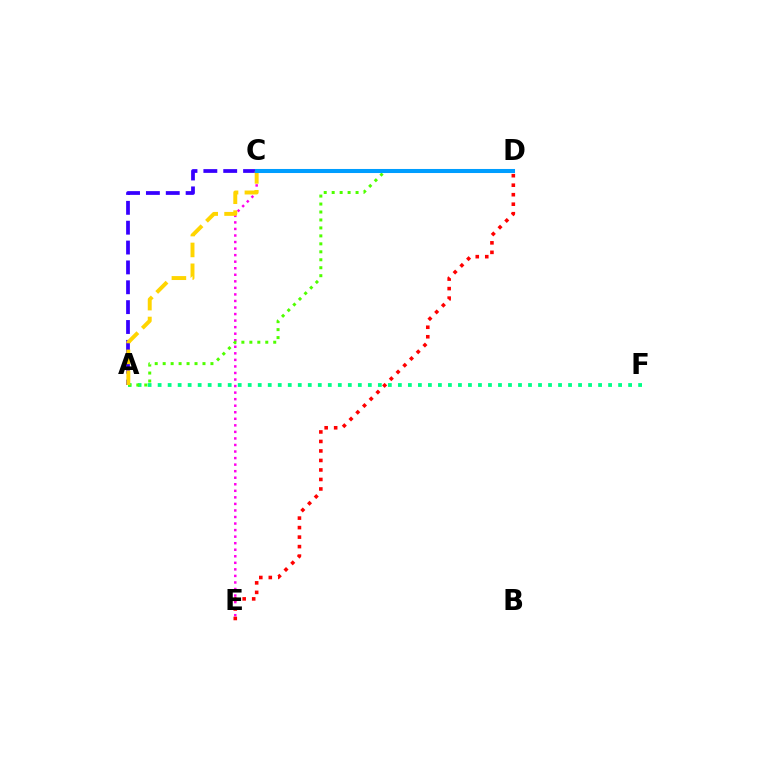{('A', 'C'): [{'color': '#3700ff', 'line_style': 'dashed', 'thickness': 2.7}, {'color': '#ffd500', 'line_style': 'dashed', 'thickness': 2.83}], ('A', 'F'): [{'color': '#00ff86', 'line_style': 'dotted', 'thickness': 2.72}], ('C', 'E'): [{'color': '#ff00ed', 'line_style': 'dotted', 'thickness': 1.78}], ('D', 'E'): [{'color': '#ff0000', 'line_style': 'dotted', 'thickness': 2.58}], ('A', 'D'): [{'color': '#4fff00', 'line_style': 'dotted', 'thickness': 2.16}], ('C', 'D'): [{'color': '#009eff', 'line_style': 'solid', 'thickness': 2.91}]}